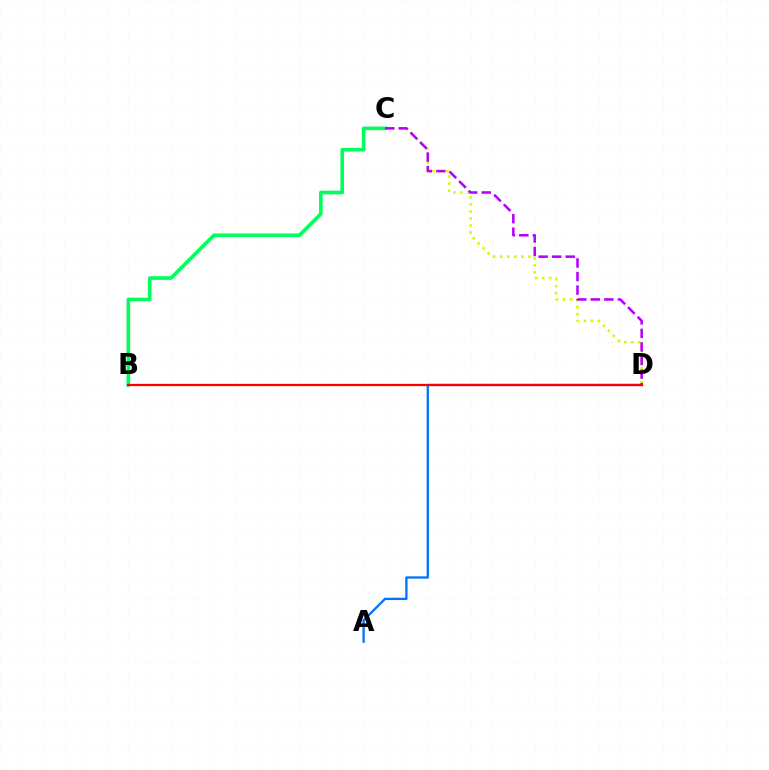{('C', 'D'): [{'color': '#d1ff00', 'line_style': 'dotted', 'thickness': 1.91}, {'color': '#b900ff', 'line_style': 'dashed', 'thickness': 1.84}], ('A', 'D'): [{'color': '#0074ff', 'line_style': 'solid', 'thickness': 1.67}], ('B', 'C'): [{'color': '#00ff5c', 'line_style': 'solid', 'thickness': 2.61}], ('B', 'D'): [{'color': '#ff0000', 'line_style': 'solid', 'thickness': 1.62}]}